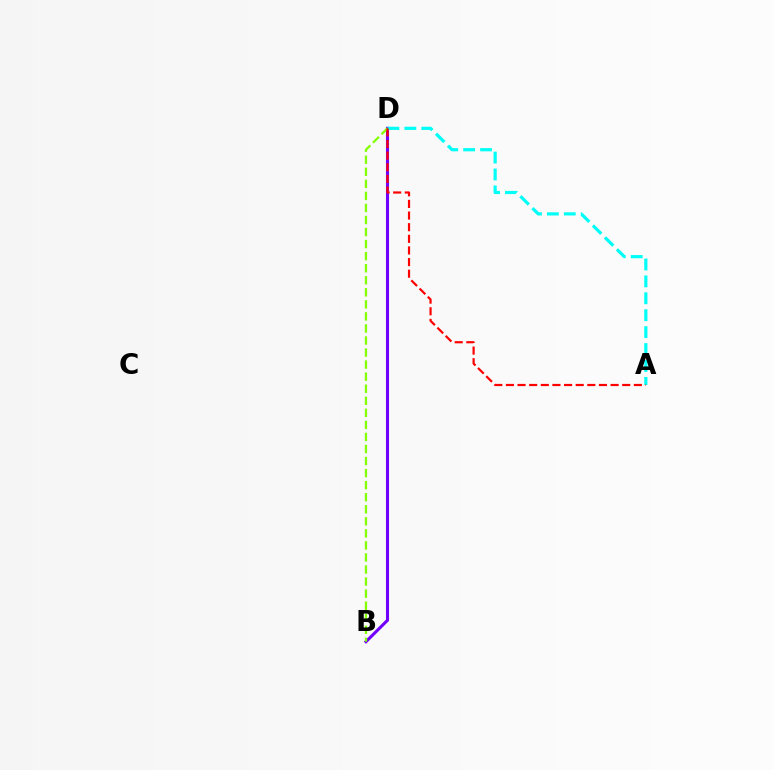{('B', 'D'): [{'color': '#7200ff', 'line_style': 'solid', 'thickness': 2.21}, {'color': '#84ff00', 'line_style': 'dashed', 'thickness': 1.64}], ('A', 'D'): [{'color': '#00fff6', 'line_style': 'dashed', 'thickness': 2.3}, {'color': '#ff0000', 'line_style': 'dashed', 'thickness': 1.58}]}